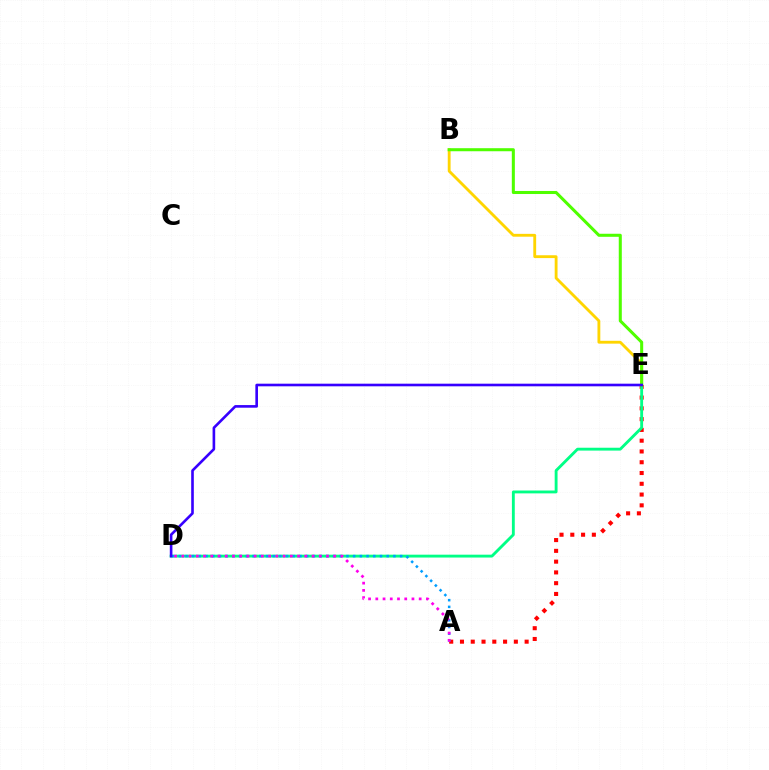{('B', 'E'): [{'color': '#ffd500', 'line_style': 'solid', 'thickness': 2.05}, {'color': '#4fff00', 'line_style': 'solid', 'thickness': 2.19}], ('A', 'E'): [{'color': '#ff0000', 'line_style': 'dotted', 'thickness': 2.93}], ('D', 'E'): [{'color': '#00ff86', 'line_style': 'solid', 'thickness': 2.06}, {'color': '#3700ff', 'line_style': 'solid', 'thickness': 1.89}], ('A', 'D'): [{'color': '#009eff', 'line_style': 'dotted', 'thickness': 1.82}, {'color': '#ff00ed', 'line_style': 'dotted', 'thickness': 1.97}]}